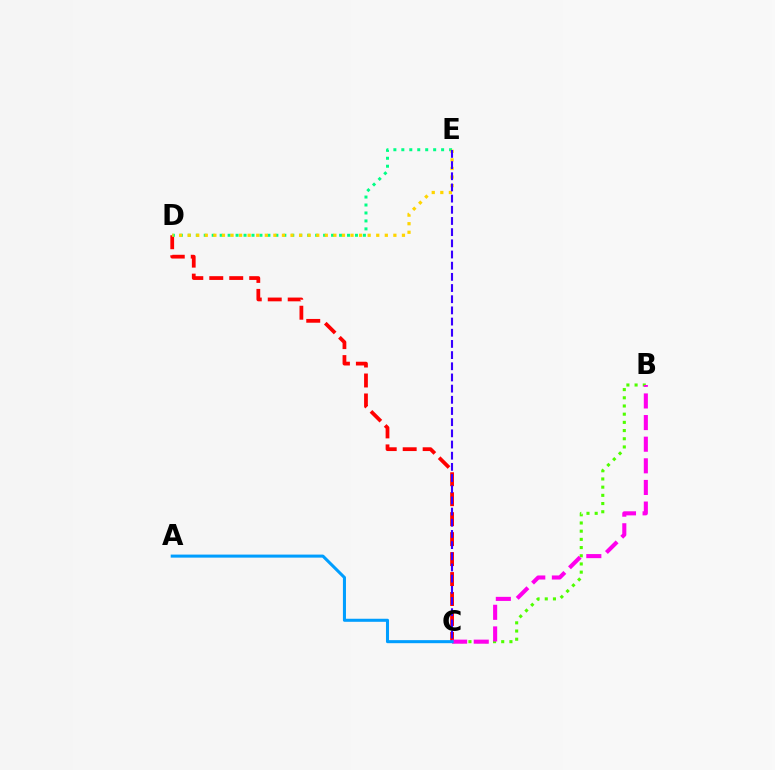{('C', 'D'): [{'color': '#ff0000', 'line_style': 'dashed', 'thickness': 2.71}], ('D', 'E'): [{'color': '#00ff86', 'line_style': 'dotted', 'thickness': 2.16}, {'color': '#ffd500', 'line_style': 'dotted', 'thickness': 2.33}], ('B', 'C'): [{'color': '#4fff00', 'line_style': 'dotted', 'thickness': 2.23}, {'color': '#ff00ed', 'line_style': 'dashed', 'thickness': 2.94}], ('C', 'E'): [{'color': '#3700ff', 'line_style': 'dashed', 'thickness': 1.52}], ('A', 'C'): [{'color': '#009eff', 'line_style': 'solid', 'thickness': 2.19}]}